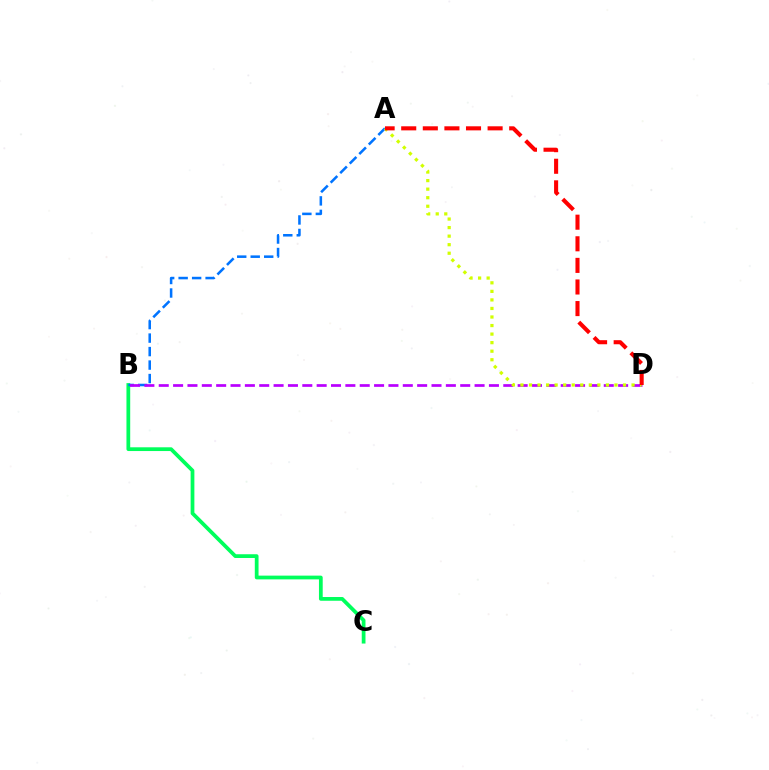{('B', 'C'): [{'color': '#00ff5c', 'line_style': 'solid', 'thickness': 2.7}], ('A', 'B'): [{'color': '#0074ff', 'line_style': 'dashed', 'thickness': 1.83}], ('B', 'D'): [{'color': '#b900ff', 'line_style': 'dashed', 'thickness': 1.95}], ('A', 'D'): [{'color': '#d1ff00', 'line_style': 'dotted', 'thickness': 2.32}, {'color': '#ff0000', 'line_style': 'dashed', 'thickness': 2.93}]}